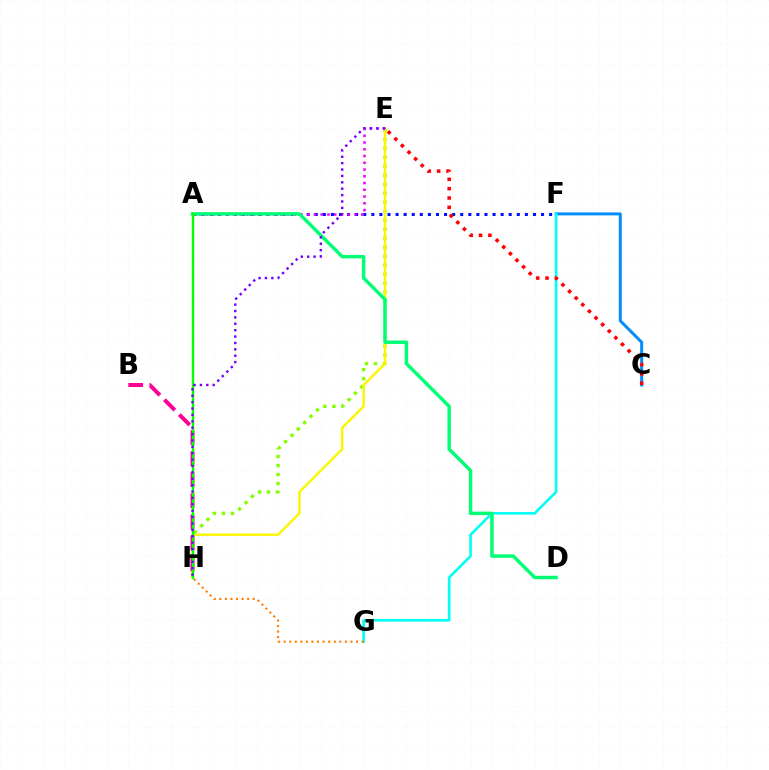{('E', 'H'): [{'color': '#84ff00', 'line_style': 'dotted', 'thickness': 2.44}, {'color': '#fcf500', 'line_style': 'solid', 'thickness': 1.73}, {'color': '#7200ff', 'line_style': 'dotted', 'thickness': 1.74}], ('C', 'F'): [{'color': '#008cff', 'line_style': 'solid', 'thickness': 2.13}], ('F', 'G'): [{'color': '#00fff6', 'line_style': 'solid', 'thickness': 1.9}], ('A', 'F'): [{'color': '#0010ff', 'line_style': 'dotted', 'thickness': 2.2}], ('B', 'H'): [{'color': '#ff0094', 'line_style': 'dashed', 'thickness': 2.86}], ('A', 'E'): [{'color': '#ee00ff', 'line_style': 'dotted', 'thickness': 1.83}], ('A', 'D'): [{'color': '#00ff74', 'line_style': 'solid', 'thickness': 2.49}], ('C', 'E'): [{'color': '#ff0000', 'line_style': 'dotted', 'thickness': 2.54}], ('A', 'H'): [{'color': '#08ff00', 'line_style': 'solid', 'thickness': 1.72}], ('G', 'H'): [{'color': '#ff7c00', 'line_style': 'dotted', 'thickness': 1.51}]}